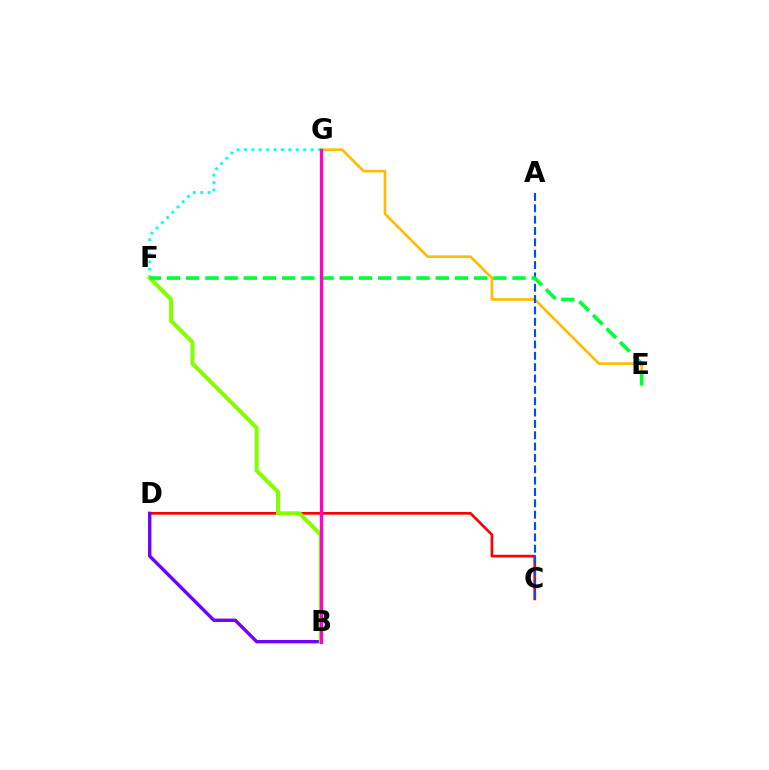{('E', 'G'): [{'color': '#ffbd00', 'line_style': 'solid', 'thickness': 1.92}], ('C', 'D'): [{'color': '#ff0000', 'line_style': 'solid', 'thickness': 1.94}], ('B', 'D'): [{'color': '#7200ff', 'line_style': 'solid', 'thickness': 2.43}], ('A', 'C'): [{'color': '#004bff', 'line_style': 'dashed', 'thickness': 1.54}], ('F', 'G'): [{'color': '#00fff6', 'line_style': 'dotted', 'thickness': 2.01}], ('B', 'F'): [{'color': '#84ff00', 'line_style': 'solid', 'thickness': 2.92}], ('E', 'F'): [{'color': '#00ff39', 'line_style': 'dashed', 'thickness': 2.61}], ('B', 'G'): [{'color': '#ff00cf', 'line_style': 'solid', 'thickness': 2.35}]}